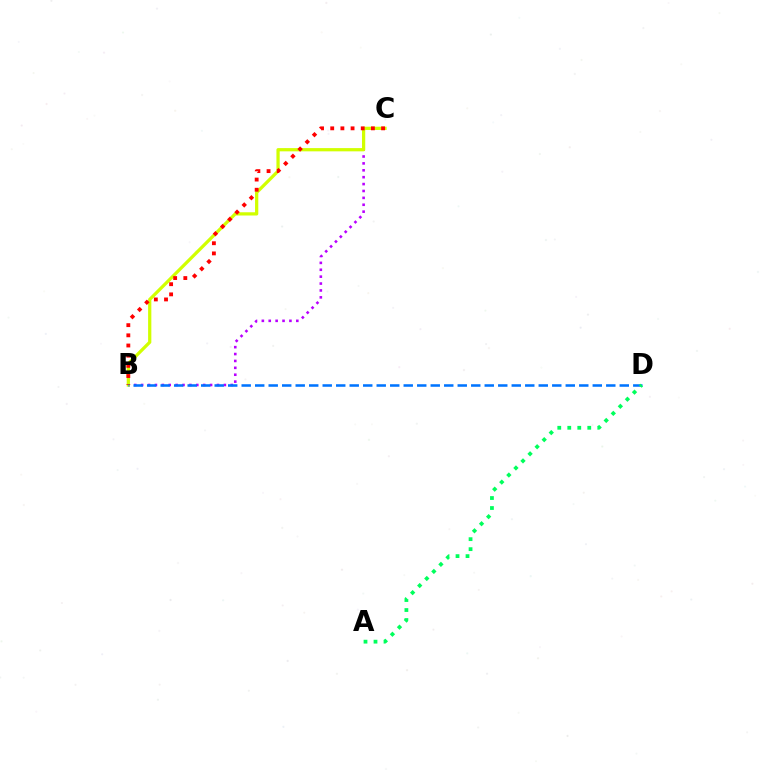{('B', 'C'): [{'color': '#b900ff', 'line_style': 'dotted', 'thickness': 1.87}, {'color': '#d1ff00', 'line_style': 'solid', 'thickness': 2.34}, {'color': '#ff0000', 'line_style': 'dotted', 'thickness': 2.76}], ('B', 'D'): [{'color': '#0074ff', 'line_style': 'dashed', 'thickness': 1.83}], ('A', 'D'): [{'color': '#00ff5c', 'line_style': 'dotted', 'thickness': 2.72}]}